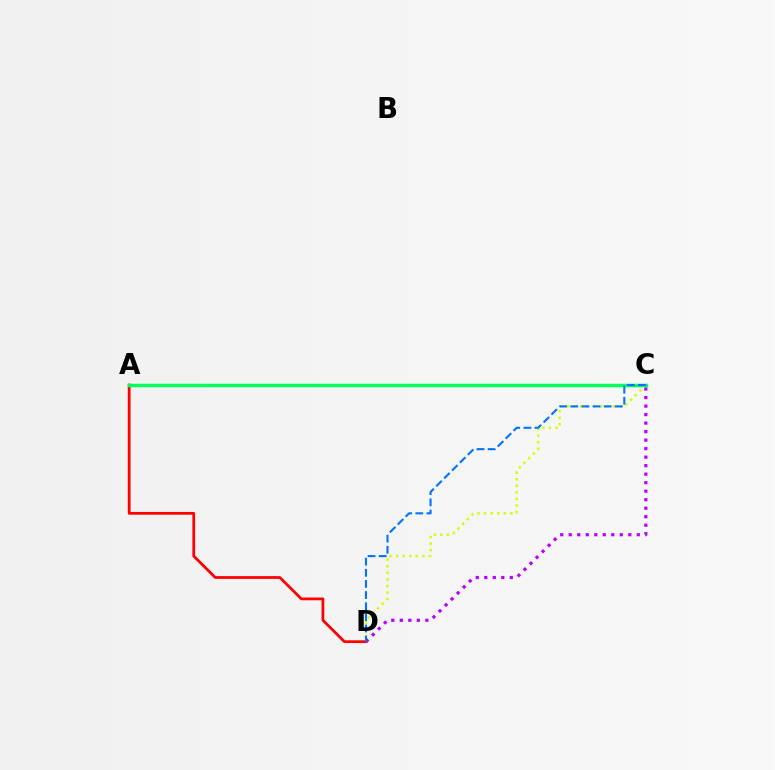{('A', 'D'): [{'color': '#ff0000', 'line_style': 'solid', 'thickness': 1.99}], ('C', 'D'): [{'color': '#d1ff00', 'line_style': 'dotted', 'thickness': 1.78}, {'color': '#b900ff', 'line_style': 'dotted', 'thickness': 2.31}, {'color': '#0074ff', 'line_style': 'dashed', 'thickness': 1.51}], ('A', 'C'): [{'color': '#00ff5c', 'line_style': 'solid', 'thickness': 2.51}]}